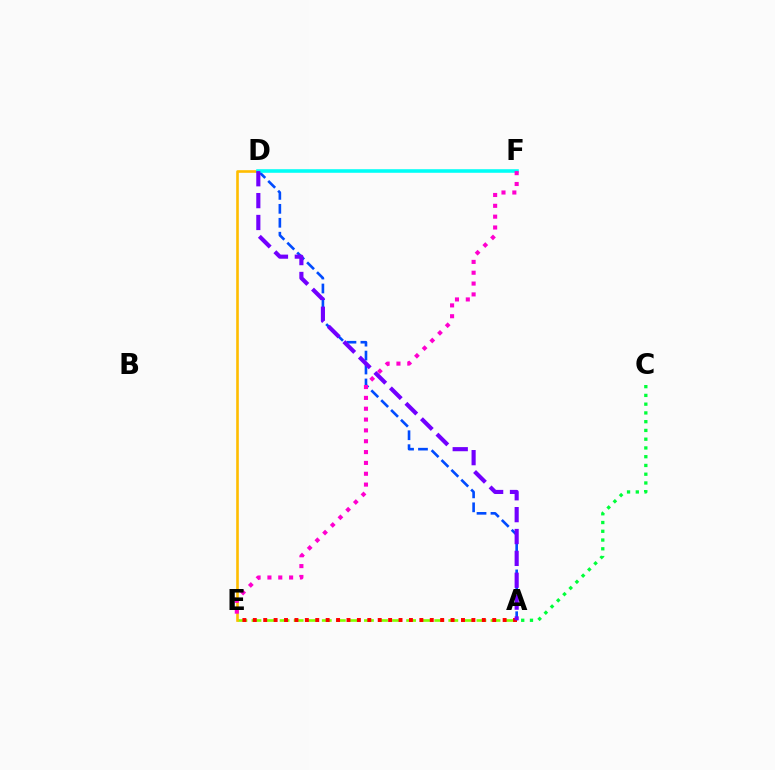{('A', 'C'): [{'color': '#00ff39', 'line_style': 'dotted', 'thickness': 2.38}], ('A', 'D'): [{'color': '#004bff', 'line_style': 'dashed', 'thickness': 1.89}, {'color': '#7200ff', 'line_style': 'dashed', 'thickness': 2.97}], ('A', 'E'): [{'color': '#84ff00', 'line_style': 'dashed', 'thickness': 1.91}, {'color': '#ff0000', 'line_style': 'dotted', 'thickness': 2.83}], ('D', 'E'): [{'color': '#ffbd00', 'line_style': 'solid', 'thickness': 1.89}], ('D', 'F'): [{'color': '#00fff6', 'line_style': 'solid', 'thickness': 2.57}], ('E', 'F'): [{'color': '#ff00cf', 'line_style': 'dotted', 'thickness': 2.94}]}